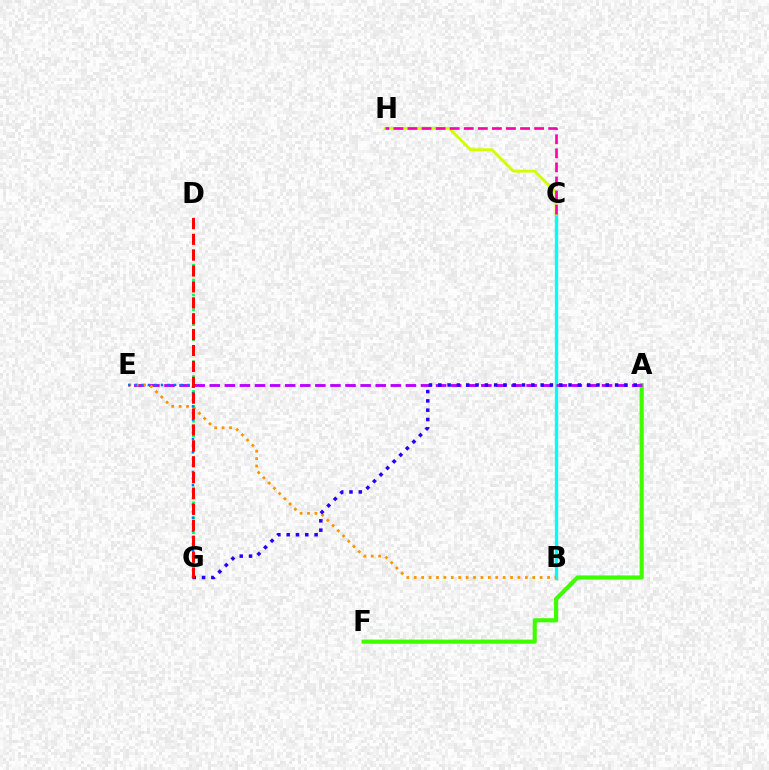{('B', 'C'): [{'color': '#00fff6', 'line_style': 'solid', 'thickness': 2.41}], ('C', 'H'): [{'color': '#d1ff00', 'line_style': 'solid', 'thickness': 2.05}, {'color': '#ff00ac', 'line_style': 'dashed', 'thickness': 1.91}], ('A', 'F'): [{'color': '#3dff00', 'line_style': 'solid', 'thickness': 2.98}], ('A', 'E'): [{'color': '#b900ff', 'line_style': 'dashed', 'thickness': 2.05}], ('B', 'E'): [{'color': '#ff9400', 'line_style': 'dotted', 'thickness': 2.01}], ('D', 'G'): [{'color': '#00ff5c', 'line_style': 'dotted', 'thickness': 2.02}, {'color': '#ff0000', 'line_style': 'dashed', 'thickness': 2.16}], ('E', 'G'): [{'color': '#0074ff', 'line_style': 'dotted', 'thickness': 1.78}], ('A', 'G'): [{'color': '#2500ff', 'line_style': 'dotted', 'thickness': 2.53}]}